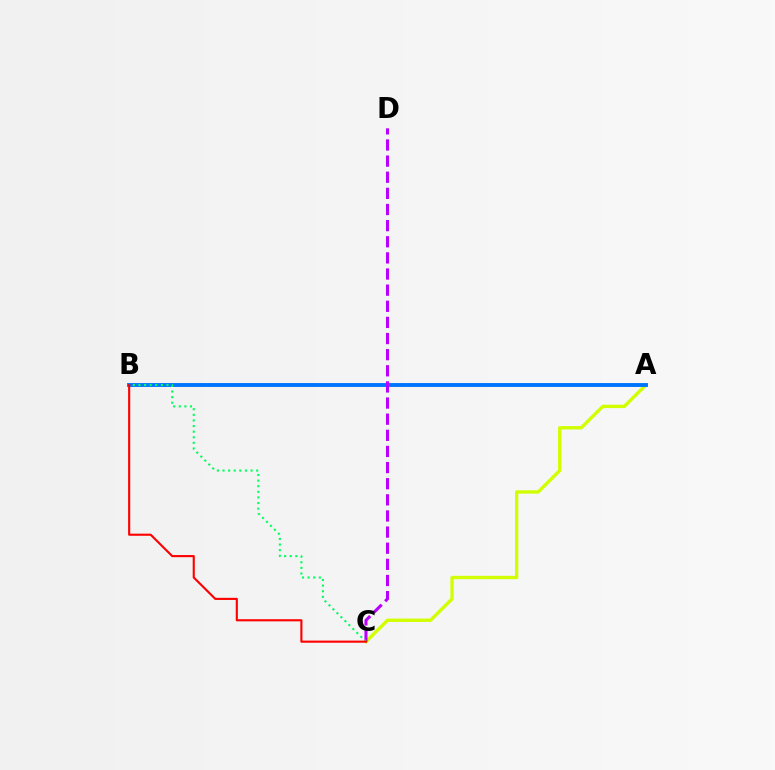{('A', 'C'): [{'color': '#d1ff00', 'line_style': 'solid', 'thickness': 2.41}], ('A', 'B'): [{'color': '#0074ff', 'line_style': 'solid', 'thickness': 2.8}], ('C', 'D'): [{'color': '#b900ff', 'line_style': 'dashed', 'thickness': 2.19}], ('B', 'C'): [{'color': '#00ff5c', 'line_style': 'dotted', 'thickness': 1.52}, {'color': '#ff0000', 'line_style': 'solid', 'thickness': 1.53}]}